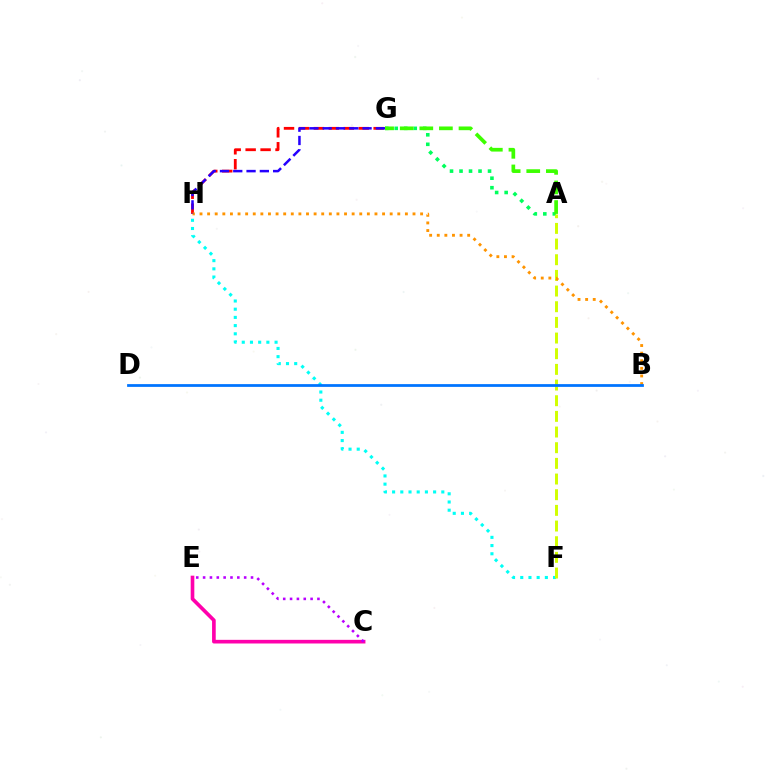{('G', 'H'): [{'color': '#ff0000', 'line_style': 'dashed', 'thickness': 2.03}, {'color': '#2500ff', 'line_style': 'dashed', 'thickness': 1.81}], ('F', 'H'): [{'color': '#00fff6', 'line_style': 'dotted', 'thickness': 2.23}], ('A', 'G'): [{'color': '#00ff5c', 'line_style': 'dotted', 'thickness': 2.58}, {'color': '#3dff00', 'line_style': 'dashed', 'thickness': 2.66}], ('A', 'F'): [{'color': '#d1ff00', 'line_style': 'dashed', 'thickness': 2.13}], ('B', 'H'): [{'color': '#ff9400', 'line_style': 'dotted', 'thickness': 2.07}], ('C', 'E'): [{'color': '#ff00ac', 'line_style': 'solid', 'thickness': 2.63}, {'color': '#b900ff', 'line_style': 'dotted', 'thickness': 1.86}], ('B', 'D'): [{'color': '#0074ff', 'line_style': 'solid', 'thickness': 1.99}]}